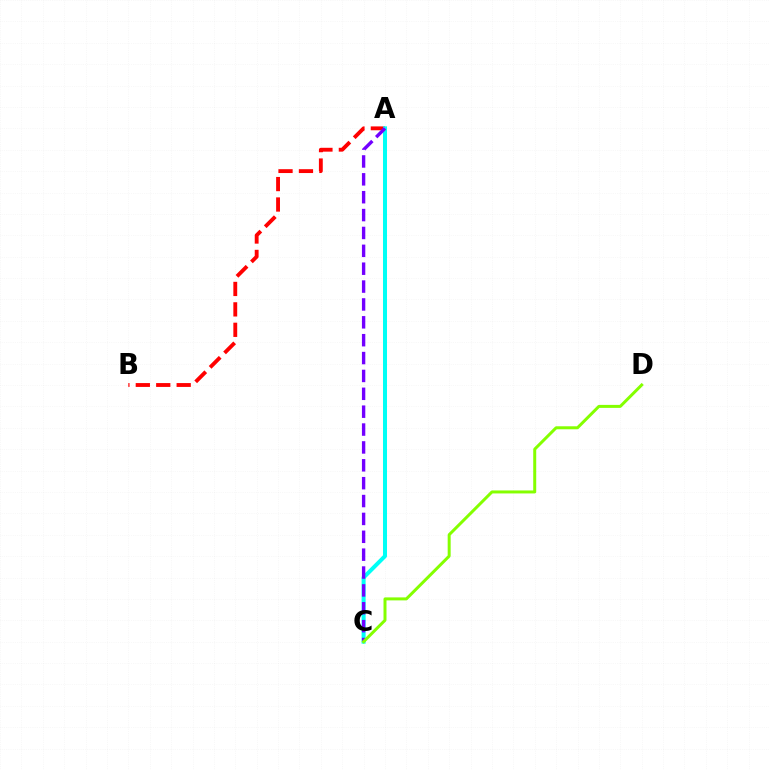{('A', 'B'): [{'color': '#ff0000', 'line_style': 'dashed', 'thickness': 2.78}], ('A', 'C'): [{'color': '#00fff6', 'line_style': 'solid', 'thickness': 2.89}, {'color': '#7200ff', 'line_style': 'dashed', 'thickness': 2.43}], ('C', 'D'): [{'color': '#84ff00', 'line_style': 'solid', 'thickness': 2.15}]}